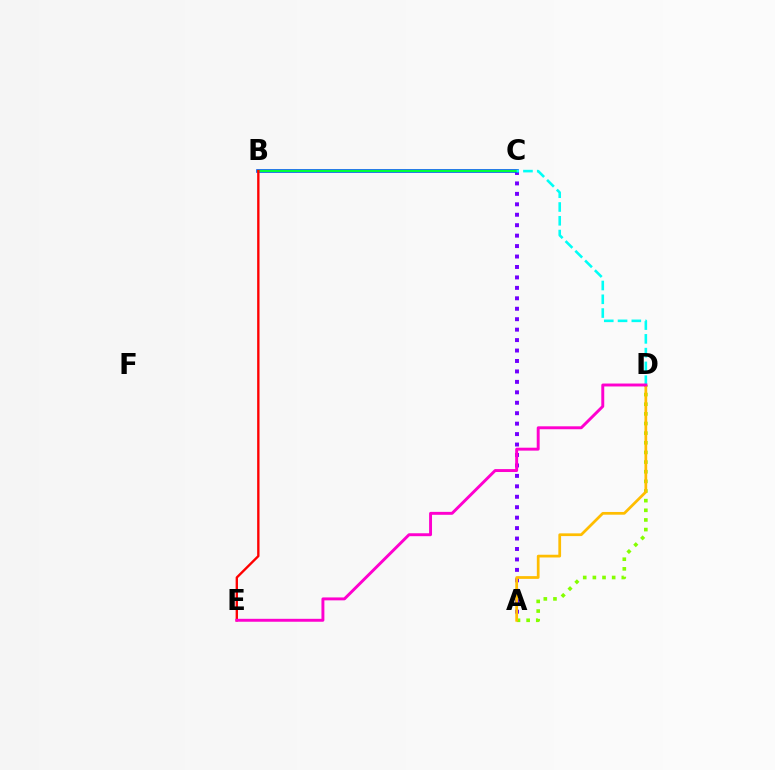{('A', 'C'): [{'color': '#7200ff', 'line_style': 'dotted', 'thickness': 2.84}], ('A', 'D'): [{'color': '#84ff00', 'line_style': 'dotted', 'thickness': 2.62}, {'color': '#ffbd00', 'line_style': 'solid', 'thickness': 1.97}], ('B', 'C'): [{'color': '#004bff', 'line_style': 'solid', 'thickness': 2.6}, {'color': '#00ff39', 'line_style': 'solid', 'thickness': 1.61}], ('B', 'E'): [{'color': '#ff0000', 'line_style': 'solid', 'thickness': 1.7}], ('C', 'D'): [{'color': '#00fff6', 'line_style': 'dashed', 'thickness': 1.87}], ('D', 'E'): [{'color': '#ff00cf', 'line_style': 'solid', 'thickness': 2.11}]}